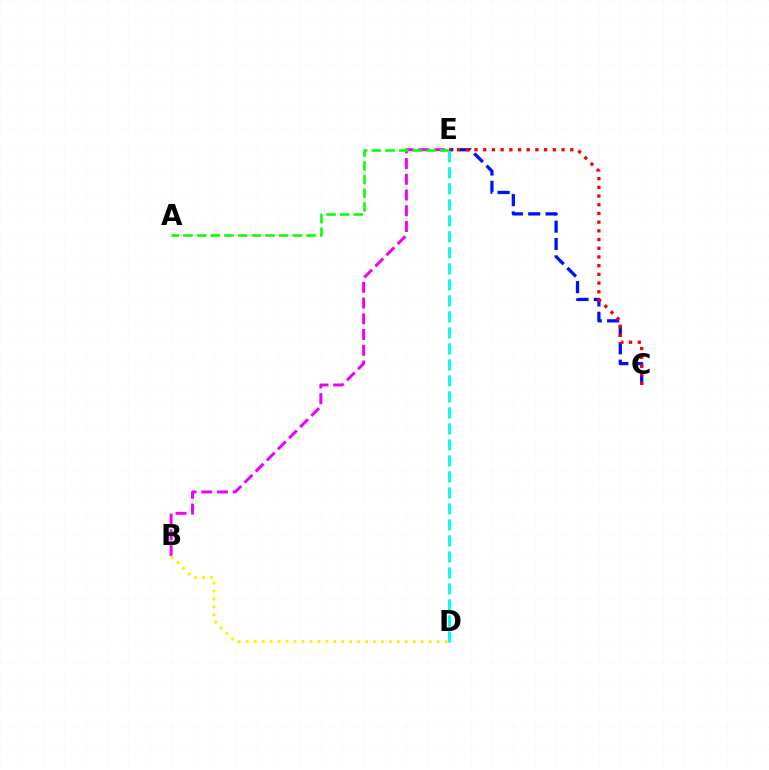{('C', 'E'): [{'color': '#0010ff', 'line_style': 'dashed', 'thickness': 2.35}, {'color': '#ff0000', 'line_style': 'dotted', 'thickness': 2.36}], ('B', 'E'): [{'color': '#ee00ff', 'line_style': 'dashed', 'thickness': 2.14}], ('A', 'E'): [{'color': '#08ff00', 'line_style': 'dashed', 'thickness': 1.86}], ('B', 'D'): [{'color': '#fcf500', 'line_style': 'dotted', 'thickness': 2.16}], ('D', 'E'): [{'color': '#00fff6', 'line_style': 'dashed', 'thickness': 2.17}]}